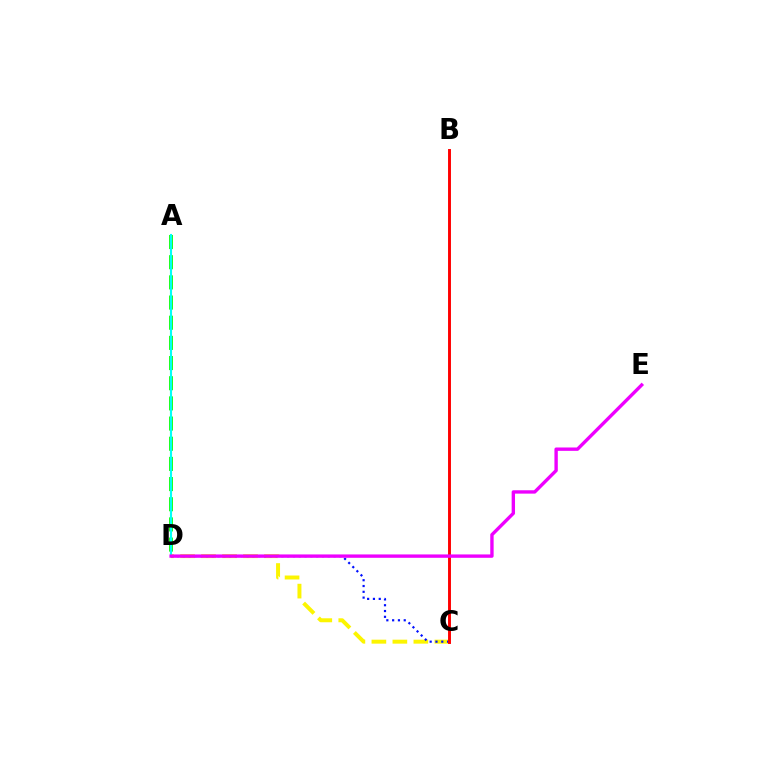{('A', 'D'): [{'color': '#08ff00', 'line_style': 'dashed', 'thickness': 2.74}, {'color': '#00fff6', 'line_style': 'solid', 'thickness': 1.53}], ('C', 'D'): [{'color': '#fcf500', 'line_style': 'dashed', 'thickness': 2.85}, {'color': '#0010ff', 'line_style': 'dotted', 'thickness': 1.58}], ('B', 'C'): [{'color': '#ff0000', 'line_style': 'solid', 'thickness': 2.11}], ('D', 'E'): [{'color': '#ee00ff', 'line_style': 'solid', 'thickness': 2.42}]}